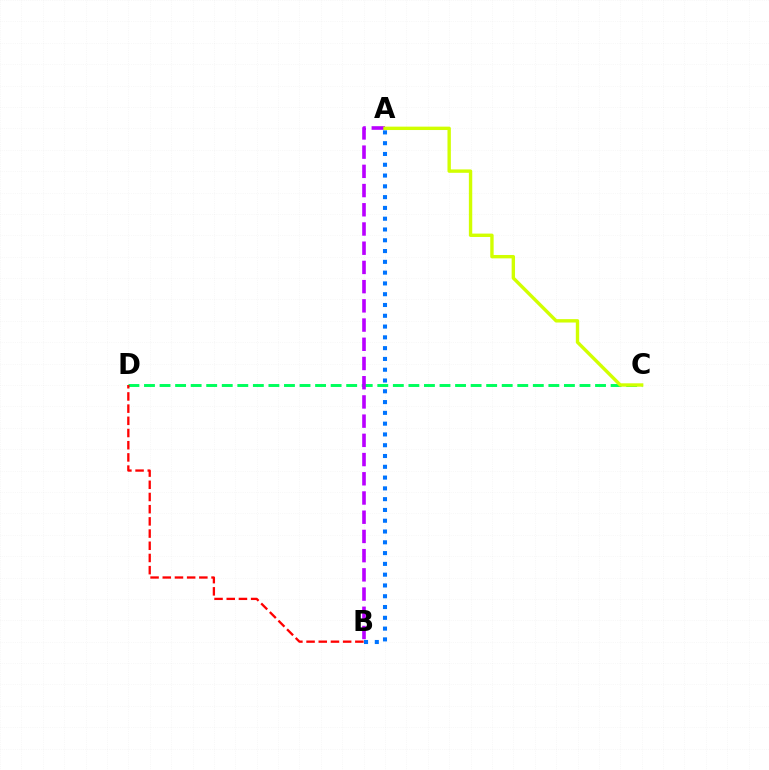{('A', 'B'): [{'color': '#0074ff', 'line_style': 'dotted', 'thickness': 2.93}, {'color': '#b900ff', 'line_style': 'dashed', 'thickness': 2.61}], ('C', 'D'): [{'color': '#00ff5c', 'line_style': 'dashed', 'thickness': 2.11}], ('B', 'D'): [{'color': '#ff0000', 'line_style': 'dashed', 'thickness': 1.66}], ('A', 'C'): [{'color': '#d1ff00', 'line_style': 'solid', 'thickness': 2.44}]}